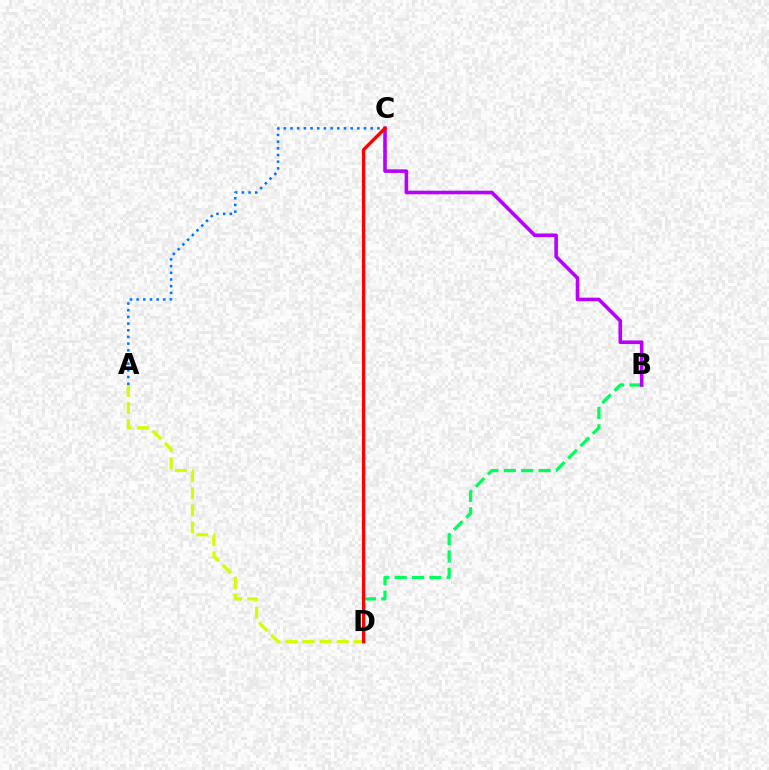{('B', 'D'): [{'color': '#00ff5c', 'line_style': 'dashed', 'thickness': 2.36}], ('A', 'D'): [{'color': '#d1ff00', 'line_style': 'dashed', 'thickness': 2.32}], ('B', 'C'): [{'color': '#b900ff', 'line_style': 'solid', 'thickness': 2.58}], ('A', 'C'): [{'color': '#0074ff', 'line_style': 'dotted', 'thickness': 1.82}], ('C', 'D'): [{'color': '#ff0000', 'line_style': 'solid', 'thickness': 2.4}]}